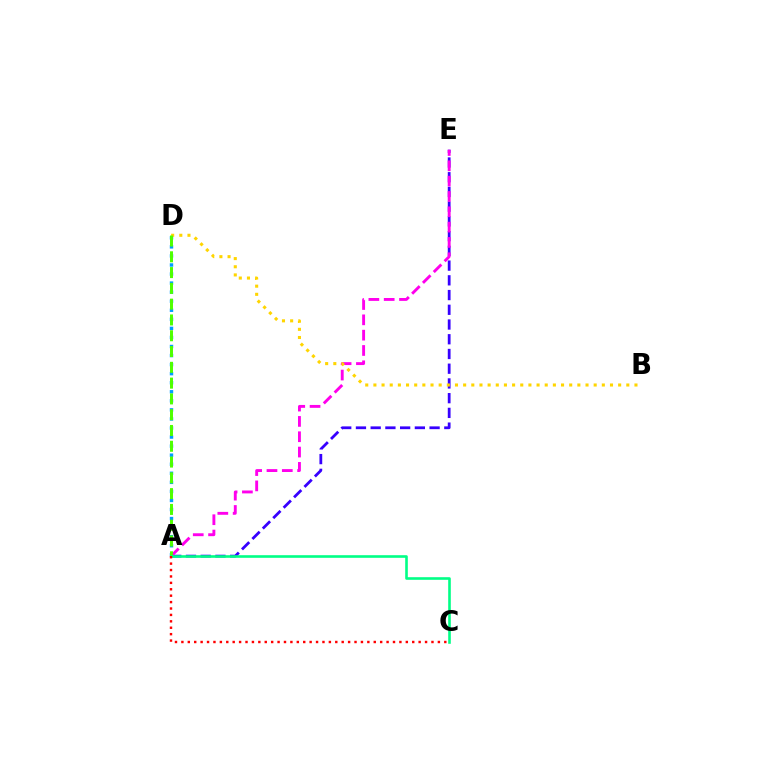{('A', 'E'): [{'color': '#3700ff', 'line_style': 'dashed', 'thickness': 2.0}, {'color': '#ff00ed', 'line_style': 'dashed', 'thickness': 2.08}], ('A', 'D'): [{'color': '#009eff', 'line_style': 'dotted', 'thickness': 2.46}, {'color': '#4fff00', 'line_style': 'dashed', 'thickness': 2.14}], ('B', 'D'): [{'color': '#ffd500', 'line_style': 'dotted', 'thickness': 2.22}], ('A', 'C'): [{'color': '#00ff86', 'line_style': 'solid', 'thickness': 1.88}, {'color': '#ff0000', 'line_style': 'dotted', 'thickness': 1.74}]}